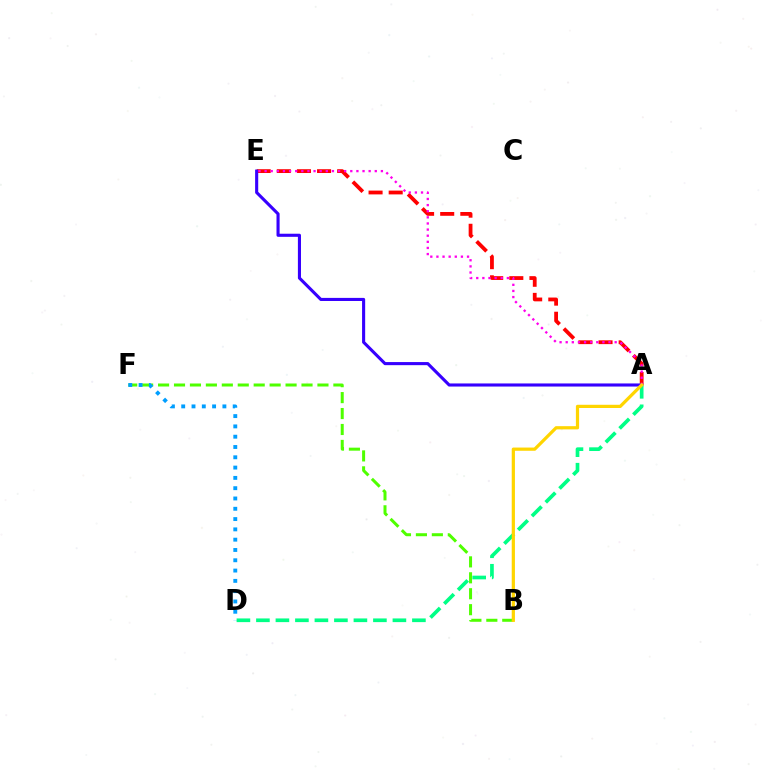{('B', 'F'): [{'color': '#4fff00', 'line_style': 'dashed', 'thickness': 2.17}], ('A', 'E'): [{'color': '#ff0000', 'line_style': 'dashed', 'thickness': 2.73}, {'color': '#3700ff', 'line_style': 'solid', 'thickness': 2.23}, {'color': '#ff00ed', 'line_style': 'dotted', 'thickness': 1.66}], ('A', 'D'): [{'color': '#00ff86', 'line_style': 'dashed', 'thickness': 2.65}], ('A', 'B'): [{'color': '#ffd500', 'line_style': 'solid', 'thickness': 2.32}], ('D', 'F'): [{'color': '#009eff', 'line_style': 'dotted', 'thickness': 2.8}]}